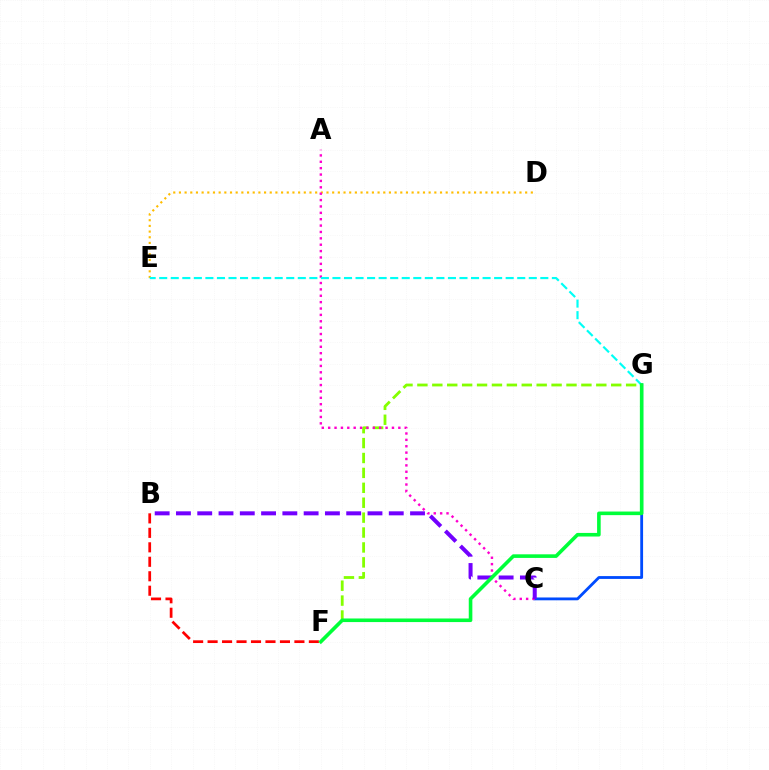{('F', 'G'): [{'color': '#84ff00', 'line_style': 'dashed', 'thickness': 2.03}, {'color': '#00ff39', 'line_style': 'solid', 'thickness': 2.59}], ('C', 'G'): [{'color': '#004bff', 'line_style': 'solid', 'thickness': 2.03}], ('D', 'E'): [{'color': '#ffbd00', 'line_style': 'dotted', 'thickness': 1.54}], ('A', 'C'): [{'color': '#ff00cf', 'line_style': 'dotted', 'thickness': 1.73}], ('B', 'F'): [{'color': '#ff0000', 'line_style': 'dashed', 'thickness': 1.97}], ('B', 'C'): [{'color': '#7200ff', 'line_style': 'dashed', 'thickness': 2.89}], ('E', 'G'): [{'color': '#00fff6', 'line_style': 'dashed', 'thickness': 1.57}]}